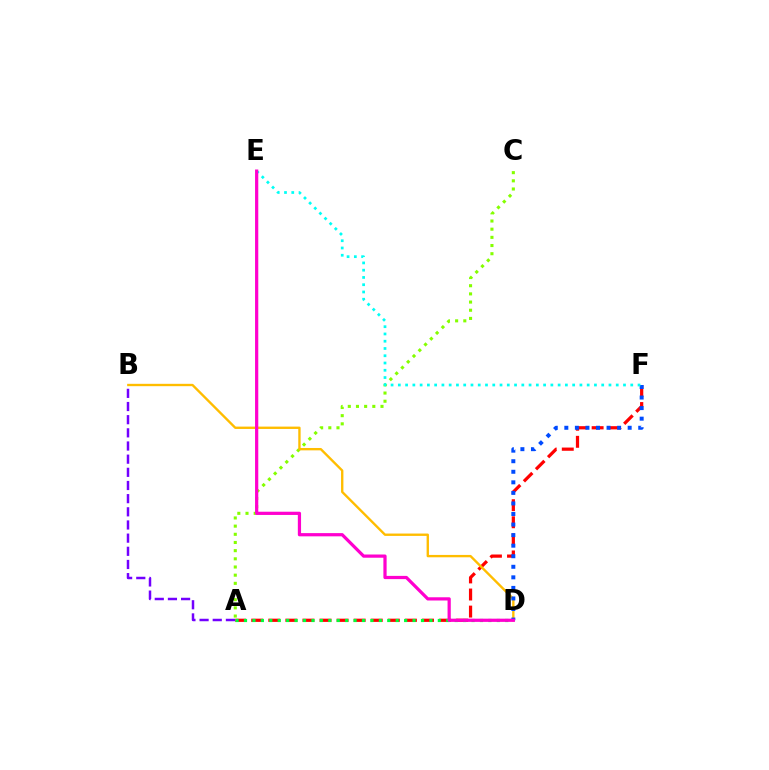{('A', 'F'): [{'color': '#ff0000', 'line_style': 'dashed', 'thickness': 2.32}], ('A', 'C'): [{'color': '#84ff00', 'line_style': 'dotted', 'thickness': 2.22}], ('B', 'D'): [{'color': '#ffbd00', 'line_style': 'solid', 'thickness': 1.7}], ('D', 'F'): [{'color': '#004bff', 'line_style': 'dotted', 'thickness': 2.87}], ('E', 'F'): [{'color': '#00fff6', 'line_style': 'dotted', 'thickness': 1.97}], ('A', 'B'): [{'color': '#7200ff', 'line_style': 'dashed', 'thickness': 1.79}], ('A', 'D'): [{'color': '#00ff39', 'line_style': 'dotted', 'thickness': 2.29}], ('D', 'E'): [{'color': '#ff00cf', 'line_style': 'solid', 'thickness': 2.32}]}